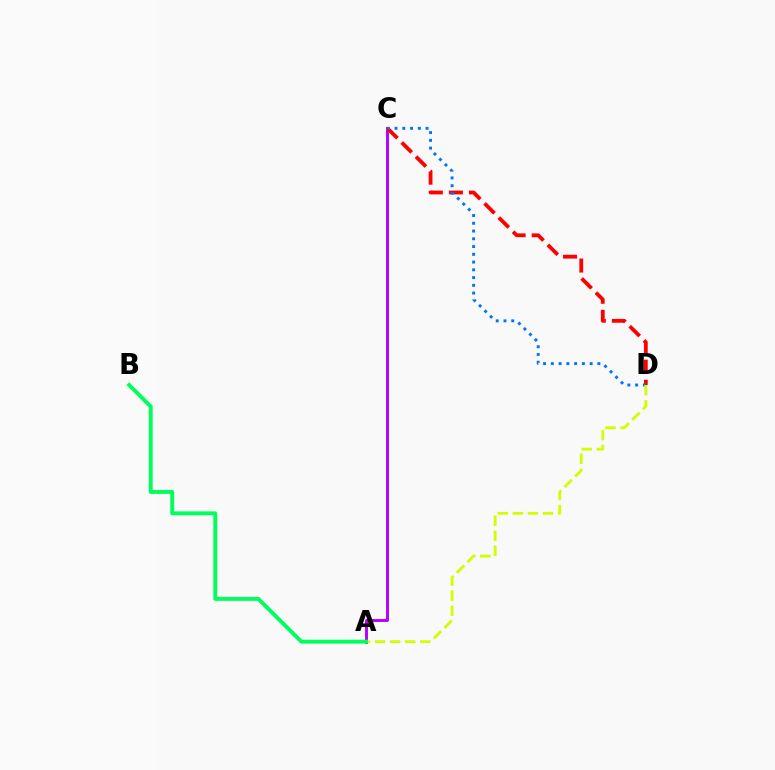{('A', 'C'): [{'color': '#b900ff', 'line_style': 'solid', 'thickness': 2.11}], ('C', 'D'): [{'color': '#ff0000', 'line_style': 'dashed', 'thickness': 2.73}, {'color': '#0074ff', 'line_style': 'dotted', 'thickness': 2.11}], ('A', 'D'): [{'color': '#d1ff00', 'line_style': 'dashed', 'thickness': 2.05}], ('A', 'B'): [{'color': '#00ff5c', 'line_style': 'solid', 'thickness': 2.82}]}